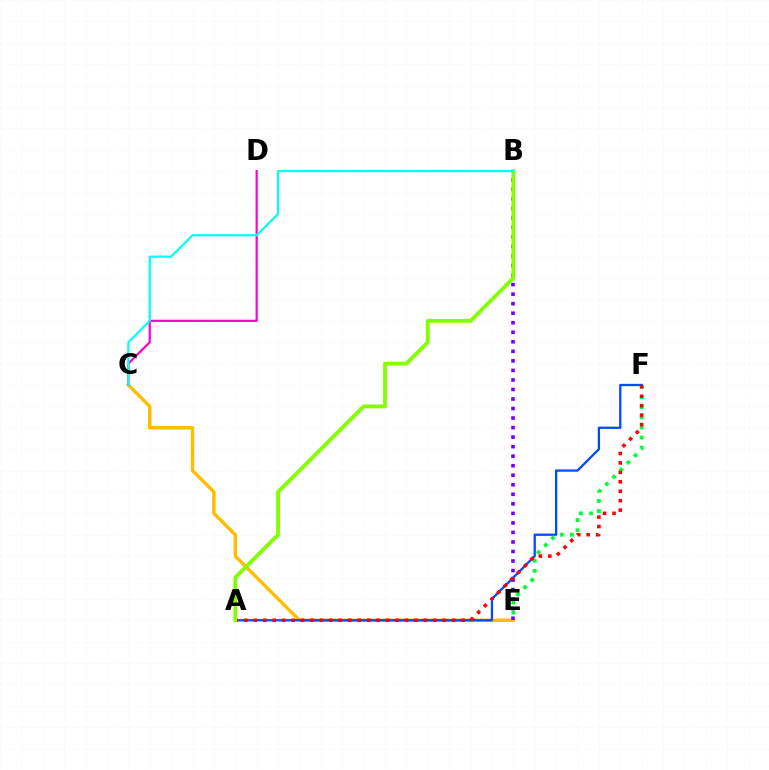{('C', 'E'): [{'color': '#ffbd00', 'line_style': 'solid', 'thickness': 2.46}], ('A', 'F'): [{'color': '#004bff', 'line_style': 'solid', 'thickness': 1.66}, {'color': '#ff0000', 'line_style': 'dotted', 'thickness': 2.57}], ('B', 'E'): [{'color': '#7200ff', 'line_style': 'dotted', 'thickness': 2.59}], ('C', 'D'): [{'color': '#ff00cf', 'line_style': 'solid', 'thickness': 1.6}], ('E', 'F'): [{'color': '#00ff39', 'line_style': 'dotted', 'thickness': 2.75}], ('A', 'B'): [{'color': '#84ff00', 'line_style': 'solid', 'thickness': 2.77}], ('B', 'C'): [{'color': '#00fff6', 'line_style': 'solid', 'thickness': 1.57}]}